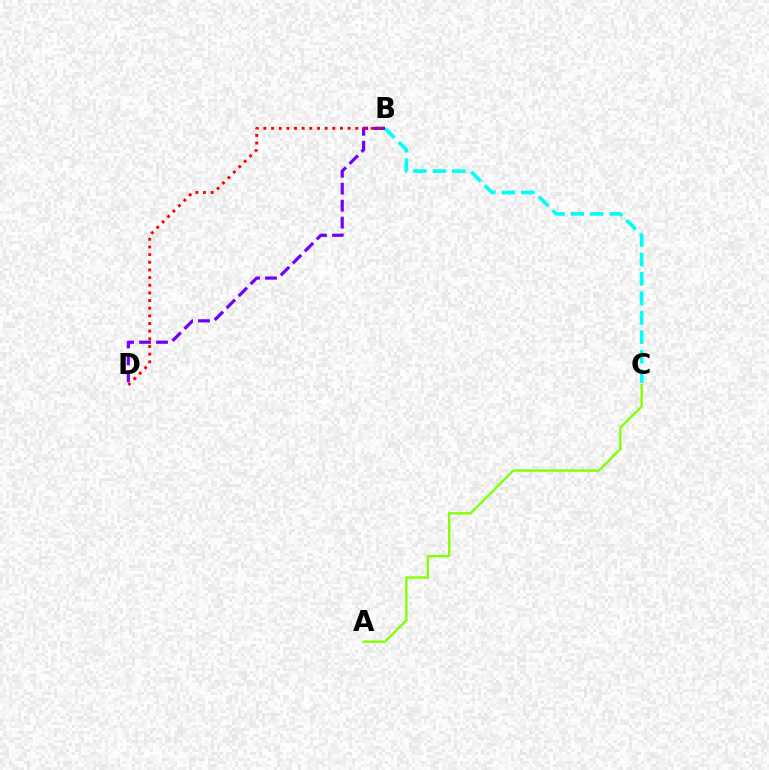{('B', 'C'): [{'color': '#00fff6', 'line_style': 'dashed', 'thickness': 2.64}], ('A', 'C'): [{'color': '#84ff00', 'line_style': 'solid', 'thickness': 1.71}], ('B', 'D'): [{'color': '#7200ff', 'line_style': 'dashed', 'thickness': 2.3}, {'color': '#ff0000', 'line_style': 'dotted', 'thickness': 2.08}]}